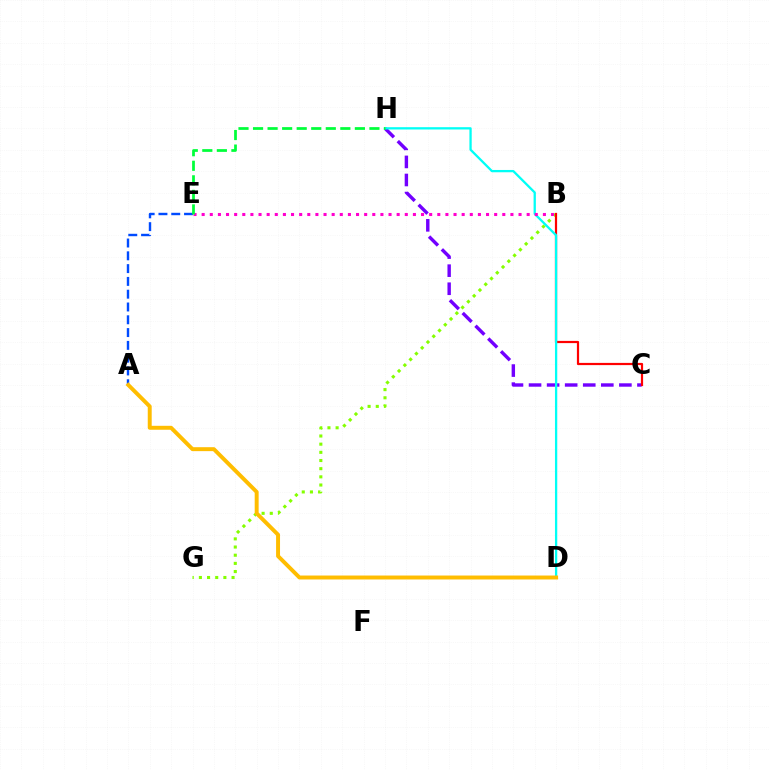{('C', 'H'): [{'color': '#7200ff', 'line_style': 'dashed', 'thickness': 2.45}], ('B', 'G'): [{'color': '#84ff00', 'line_style': 'dotted', 'thickness': 2.22}], ('A', 'E'): [{'color': '#004bff', 'line_style': 'dashed', 'thickness': 1.74}], ('B', 'C'): [{'color': '#ff0000', 'line_style': 'solid', 'thickness': 1.59}], ('D', 'H'): [{'color': '#00fff6', 'line_style': 'solid', 'thickness': 1.65}], ('B', 'E'): [{'color': '#ff00cf', 'line_style': 'dotted', 'thickness': 2.21}], ('E', 'H'): [{'color': '#00ff39', 'line_style': 'dashed', 'thickness': 1.98}], ('A', 'D'): [{'color': '#ffbd00', 'line_style': 'solid', 'thickness': 2.84}]}